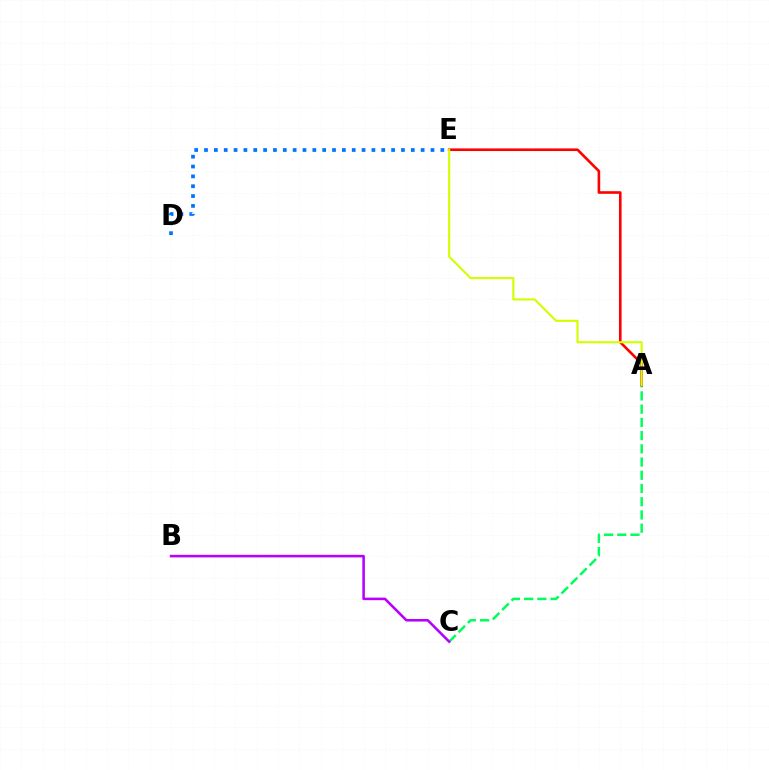{('A', 'C'): [{'color': '#00ff5c', 'line_style': 'dashed', 'thickness': 1.8}], ('A', 'E'): [{'color': '#ff0000', 'line_style': 'solid', 'thickness': 1.88}, {'color': '#d1ff00', 'line_style': 'solid', 'thickness': 1.53}], ('B', 'C'): [{'color': '#b900ff', 'line_style': 'solid', 'thickness': 1.84}], ('D', 'E'): [{'color': '#0074ff', 'line_style': 'dotted', 'thickness': 2.68}]}